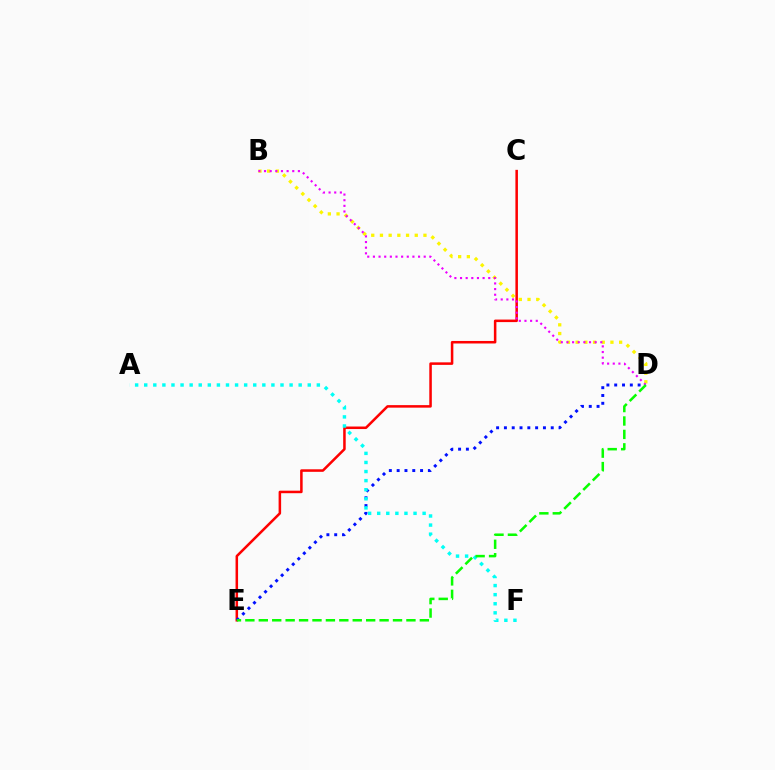{('B', 'D'): [{'color': '#fcf500', 'line_style': 'dotted', 'thickness': 2.36}, {'color': '#ee00ff', 'line_style': 'dotted', 'thickness': 1.53}], ('C', 'E'): [{'color': '#ff0000', 'line_style': 'solid', 'thickness': 1.82}], ('D', 'E'): [{'color': '#0010ff', 'line_style': 'dotted', 'thickness': 2.12}, {'color': '#08ff00', 'line_style': 'dashed', 'thickness': 1.82}], ('A', 'F'): [{'color': '#00fff6', 'line_style': 'dotted', 'thickness': 2.47}]}